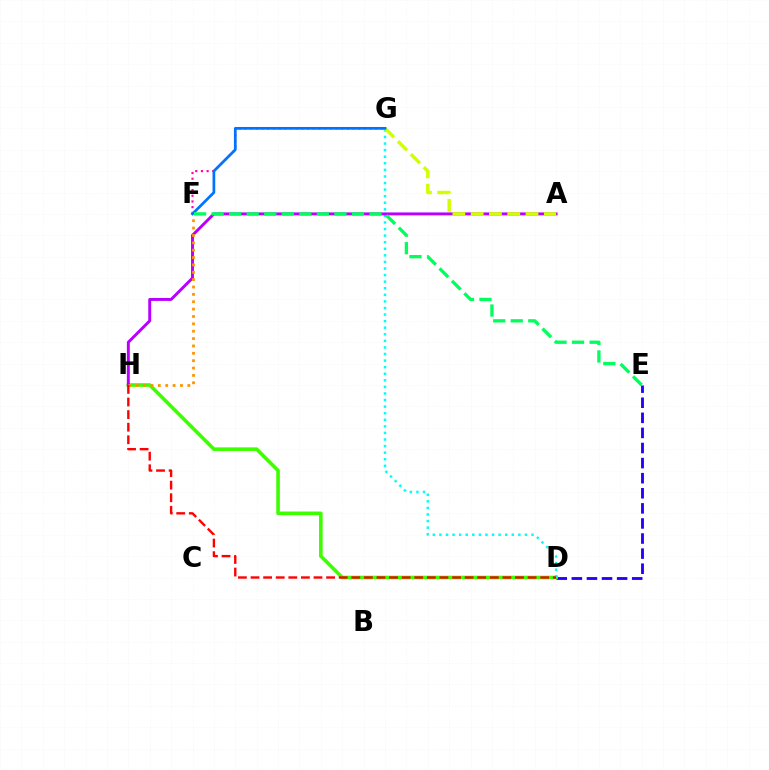{('D', 'E'): [{'color': '#2500ff', 'line_style': 'dashed', 'thickness': 2.05}], ('D', 'H'): [{'color': '#3dff00', 'line_style': 'solid', 'thickness': 2.59}, {'color': '#ff0000', 'line_style': 'dashed', 'thickness': 1.71}], ('D', 'G'): [{'color': '#00fff6', 'line_style': 'dotted', 'thickness': 1.79}], ('A', 'H'): [{'color': '#b900ff', 'line_style': 'solid', 'thickness': 2.11}], ('A', 'G'): [{'color': '#d1ff00', 'line_style': 'dashed', 'thickness': 2.48}], ('F', 'H'): [{'color': '#ff9400', 'line_style': 'dotted', 'thickness': 2.0}], ('F', 'G'): [{'color': '#ff00ac', 'line_style': 'dotted', 'thickness': 1.54}, {'color': '#0074ff', 'line_style': 'solid', 'thickness': 1.96}], ('E', 'F'): [{'color': '#00ff5c', 'line_style': 'dashed', 'thickness': 2.38}]}